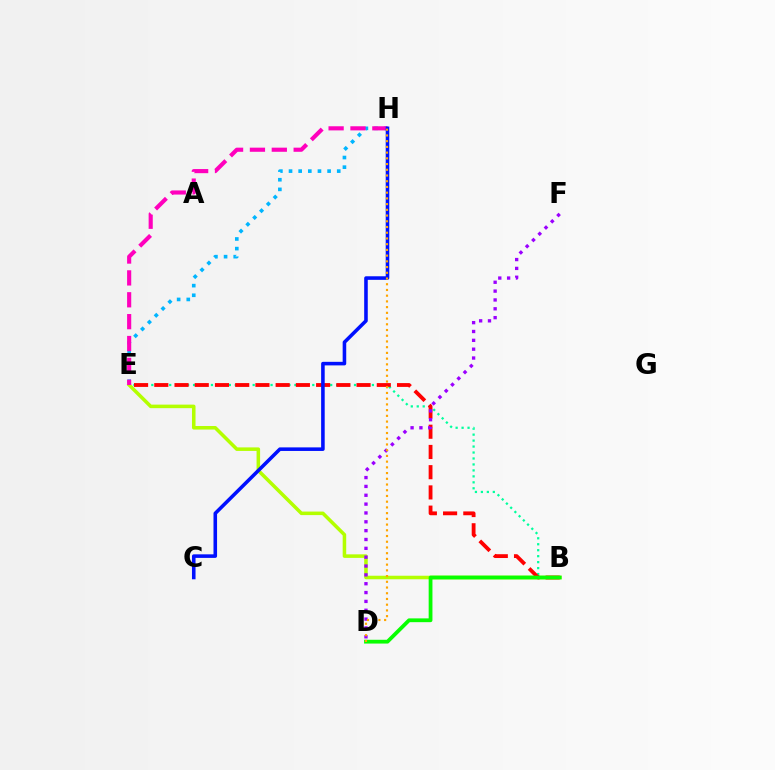{('B', 'E'): [{'color': '#00ff9d', 'line_style': 'dotted', 'thickness': 1.62}, {'color': '#b3ff00', 'line_style': 'solid', 'thickness': 2.55}, {'color': '#ff0000', 'line_style': 'dashed', 'thickness': 2.75}], ('E', 'H'): [{'color': '#00b5ff', 'line_style': 'dotted', 'thickness': 2.62}, {'color': '#ff00bd', 'line_style': 'dashed', 'thickness': 2.97}], ('B', 'D'): [{'color': '#08ff00', 'line_style': 'solid', 'thickness': 2.72}], ('C', 'H'): [{'color': '#0010ff', 'line_style': 'solid', 'thickness': 2.57}], ('D', 'F'): [{'color': '#9b00ff', 'line_style': 'dotted', 'thickness': 2.4}], ('D', 'H'): [{'color': '#ffa500', 'line_style': 'dotted', 'thickness': 1.55}]}